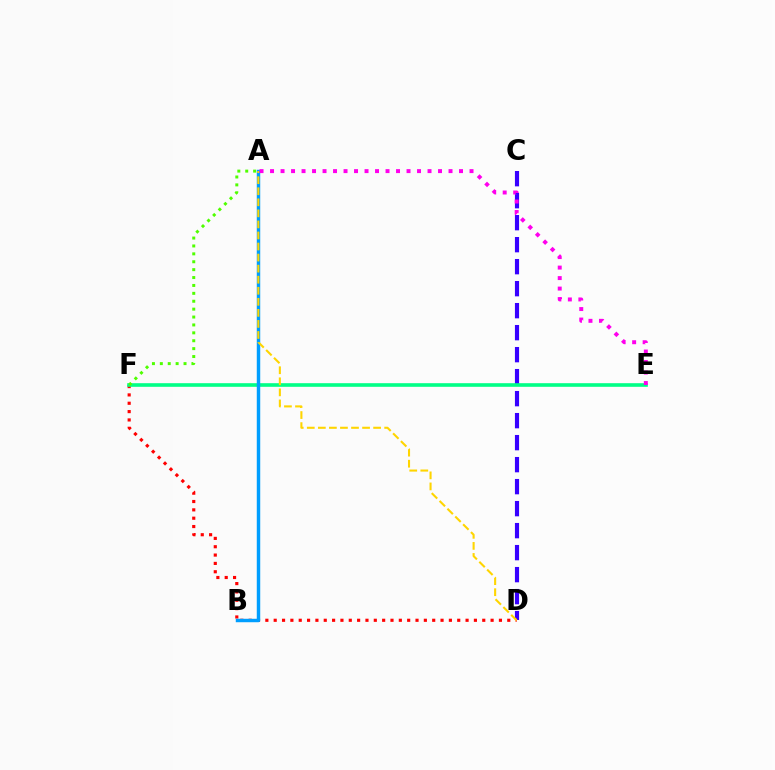{('C', 'D'): [{'color': '#3700ff', 'line_style': 'dashed', 'thickness': 2.99}], ('D', 'F'): [{'color': '#ff0000', 'line_style': 'dotted', 'thickness': 2.27}], ('E', 'F'): [{'color': '#00ff86', 'line_style': 'solid', 'thickness': 2.61}], ('A', 'B'): [{'color': '#009eff', 'line_style': 'solid', 'thickness': 2.48}], ('A', 'D'): [{'color': '#ffd500', 'line_style': 'dashed', 'thickness': 1.5}], ('A', 'F'): [{'color': '#4fff00', 'line_style': 'dotted', 'thickness': 2.15}], ('A', 'E'): [{'color': '#ff00ed', 'line_style': 'dotted', 'thickness': 2.85}]}